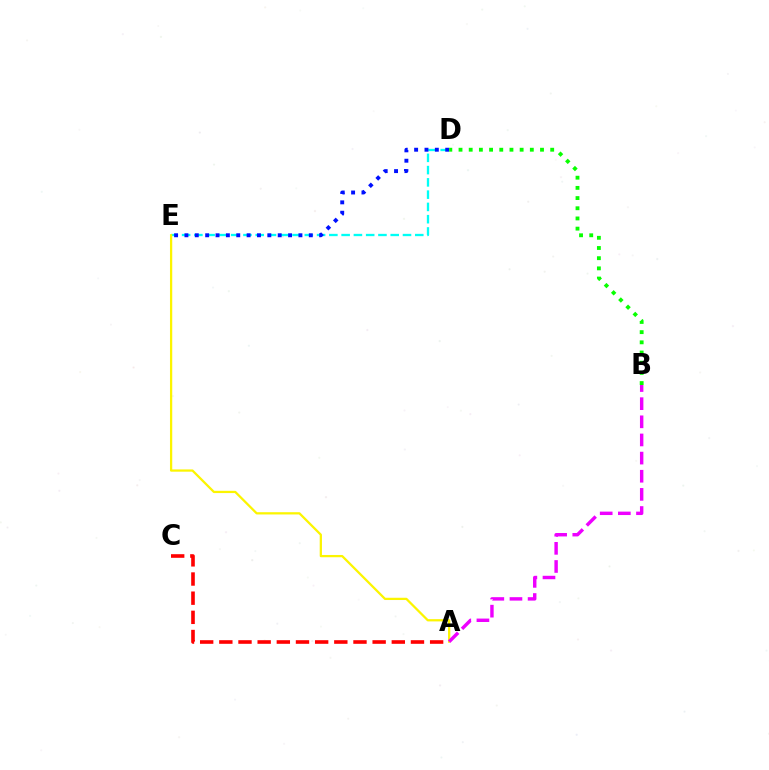{('D', 'E'): [{'color': '#00fff6', 'line_style': 'dashed', 'thickness': 1.67}, {'color': '#0010ff', 'line_style': 'dotted', 'thickness': 2.82}], ('A', 'E'): [{'color': '#fcf500', 'line_style': 'solid', 'thickness': 1.63}], ('A', 'B'): [{'color': '#ee00ff', 'line_style': 'dashed', 'thickness': 2.46}], ('B', 'D'): [{'color': '#08ff00', 'line_style': 'dotted', 'thickness': 2.77}], ('A', 'C'): [{'color': '#ff0000', 'line_style': 'dashed', 'thickness': 2.6}]}